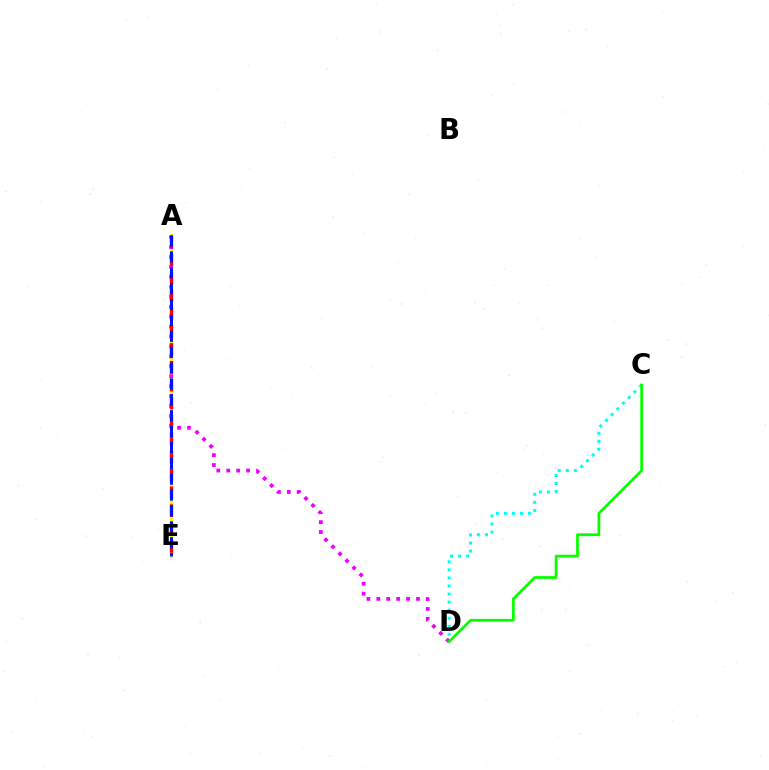{('A', 'E'): [{'color': '#fcf500', 'line_style': 'solid', 'thickness': 2.14}, {'color': '#ff0000', 'line_style': 'dashed', 'thickness': 2.44}, {'color': '#0010ff', 'line_style': 'dashed', 'thickness': 2.16}], ('C', 'D'): [{'color': '#00fff6', 'line_style': 'dotted', 'thickness': 2.19}, {'color': '#08ff00', 'line_style': 'solid', 'thickness': 1.99}], ('A', 'D'): [{'color': '#ee00ff', 'line_style': 'dotted', 'thickness': 2.7}]}